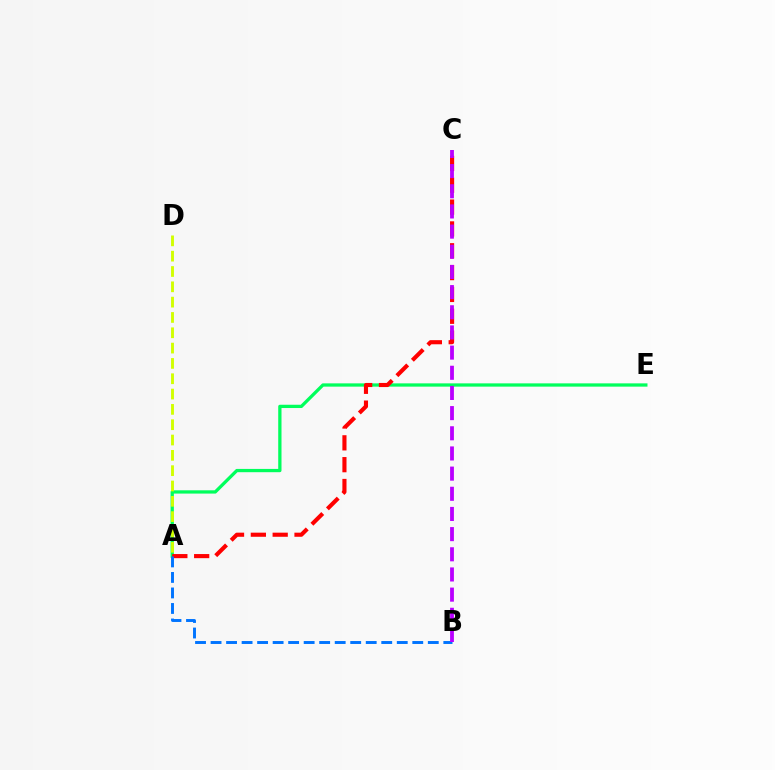{('A', 'E'): [{'color': '#00ff5c', 'line_style': 'solid', 'thickness': 2.36}], ('A', 'C'): [{'color': '#ff0000', 'line_style': 'dashed', 'thickness': 2.97}], ('A', 'D'): [{'color': '#d1ff00', 'line_style': 'dashed', 'thickness': 2.08}], ('A', 'B'): [{'color': '#0074ff', 'line_style': 'dashed', 'thickness': 2.11}], ('B', 'C'): [{'color': '#b900ff', 'line_style': 'dashed', 'thickness': 2.74}]}